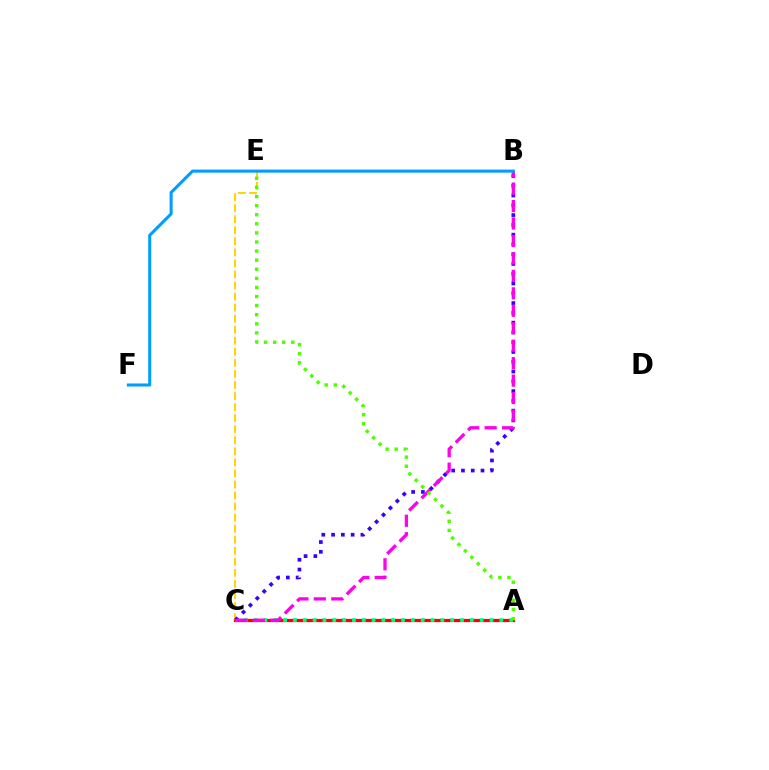{('A', 'C'): [{'color': '#ff0000', 'line_style': 'solid', 'thickness': 2.33}, {'color': '#00ff86', 'line_style': 'dotted', 'thickness': 2.67}], ('C', 'E'): [{'color': '#ffd500', 'line_style': 'dashed', 'thickness': 1.5}], ('B', 'C'): [{'color': '#3700ff', 'line_style': 'dotted', 'thickness': 2.66}, {'color': '#ff00ed', 'line_style': 'dashed', 'thickness': 2.37}], ('A', 'E'): [{'color': '#4fff00', 'line_style': 'dotted', 'thickness': 2.47}], ('B', 'F'): [{'color': '#009eff', 'line_style': 'solid', 'thickness': 2.2}]}